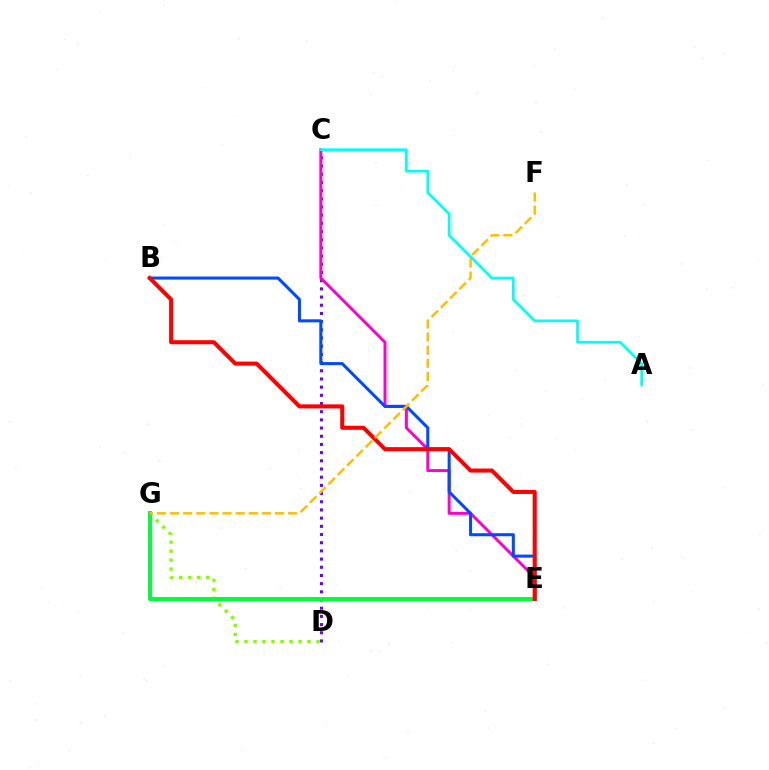{('C', 'D'): [{'color': '#7200ff', 'line_style': 'dotted', 'thickness': 2.22}], ('D', 'G'): [{'color': '#84ff00', 'line_style': 'dotted', 'thickness': 2.44}], ('C', 'E'): [{'color': '#ff00cf', 'line_style': 'solid', 'thickness': 2.13}], ('B', 'E'): [{'color': '#004bff', 'line_style': 'solid', 'thickness': 2.2}, {'color': '#ff0000', 'line_style': 'solid', 'thickness': 2.91}], ('A', 'C'): [{'color': '#00fff6', 'line_style': 'solid', 'thickness': 1.95}], ('E', 'G'): [{'color': '#00ff39', 'line_style': 'solid', 'thickness': 2.88}], ('F', 'G'): [{'color': '#ffbd00', 'line_style': 'dashed', 'thickness': 1.78}]}